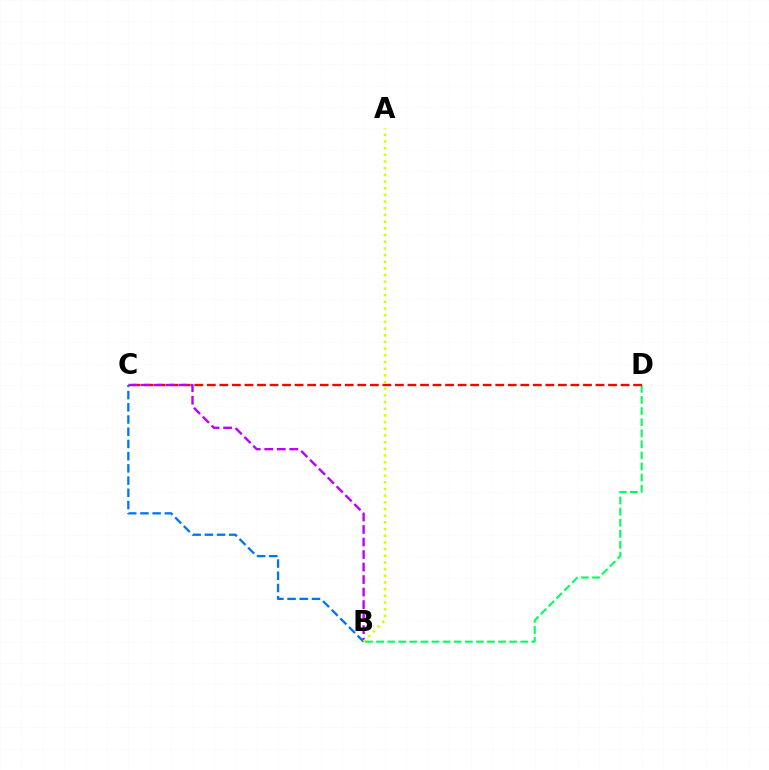{('B', 'D'): [{'color': '#00ff5c', 'line_style': 'dashed', 'thickness': 1.51}], ('C', 'D'): [{'color': '#ff0000', 'line_style': 'dashed', 'thickness': 1.7}], ('B', 'C'): [{'color': '#b900ff', 'line_style': 'dashed', 'thickness': 1.7}, {'color': '#0074ff', 'line_style': 'dashed', 'thickness': 1.66}], ('A', 'B'): [{'color': '#d1ff00', 'line_style': 'dotted', 'thickness': 1.82}]}